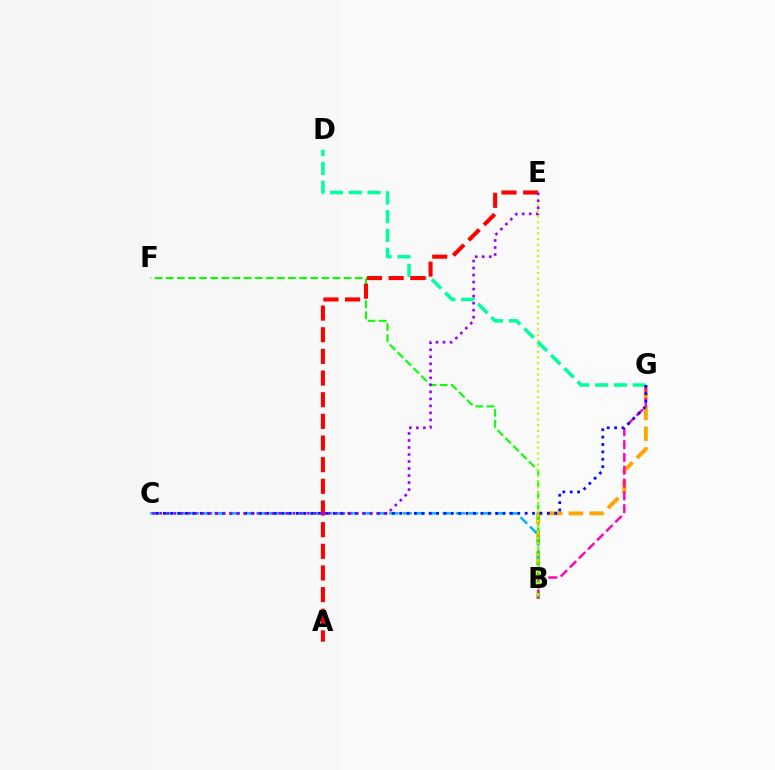{('B', 'G'): [{'color': '#ffa500', 'line_style': 'dashed', 'thickness': 2.82}, {'color': '#ff00bd', 'line_style': 'dashed', 'thickness': 1.74}], ('B', 'C'): [{'color': '#00b5ff', 'line_style': 'dashed', 'thickness': 1.81}], ('B', 'F'): [{'color': '#08ff00', 'line_style': 'dashed', 'thickness': 1.51}], ('D', 'G'): [{'color': '#00ff9d', 'line_style': 'dashed', 'thickness': 2.55}], ('C', 'G'): [{'color': '#0010ff', 'line_style': 'dotted', 'thickness': 2.01}], ('B', 'E'): [{'color': '#b3ff00', 'line_style': 'dotted', 'thickness': 1.53}], ('A', 'E'): [{'color': '#ff0000', 'line_style': 'dashed', 'thickness': 2.94}], ('C', 'E'): [{'color': '#9b00ff', 'line_style': 'dotted', 'thickness': 1.91}]}